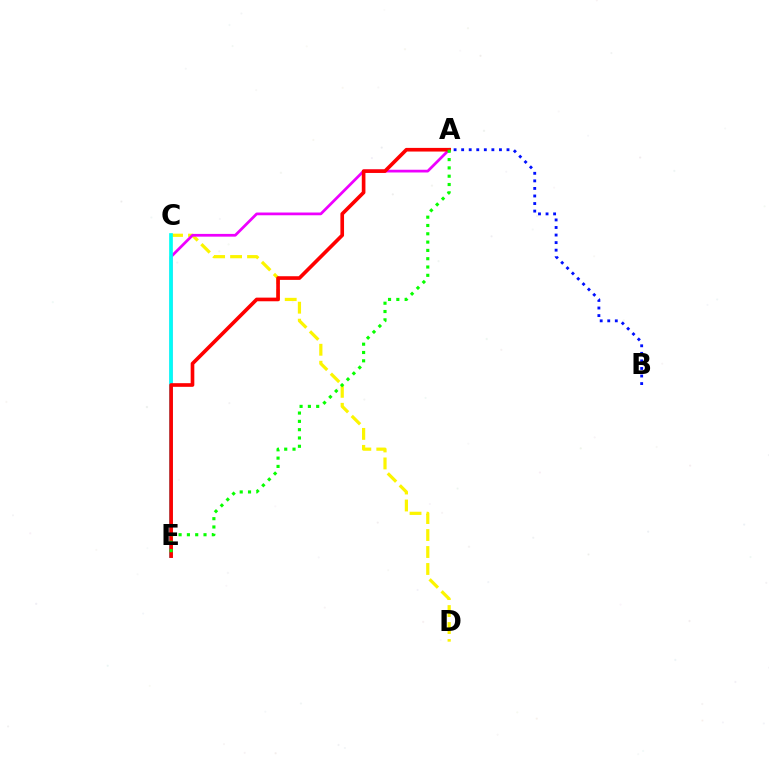{('C', 'D'): [{'color': '#fcf500', 'line_style': 'dashed', 'thickness': 2.31}], ('A', 'E'): [{'color': '#ee00ff', 'line_style': 'solid', 'thickness': 1.97}, {'color': '#ff0000', 'line_style': 'solid', 'thickness': 2.63}, {'color': '#08ff00', 'line_style': 'dotted', 'thickness': 2.26}], ('C', 'E'): [{'color': '#00fff6', 'line_style': 'solid', 'thickness': 2.65}], ('A', 'B'): [{'color': '#0010ff', 'line_style': 'dotted', 'thickness': 2.05}]}